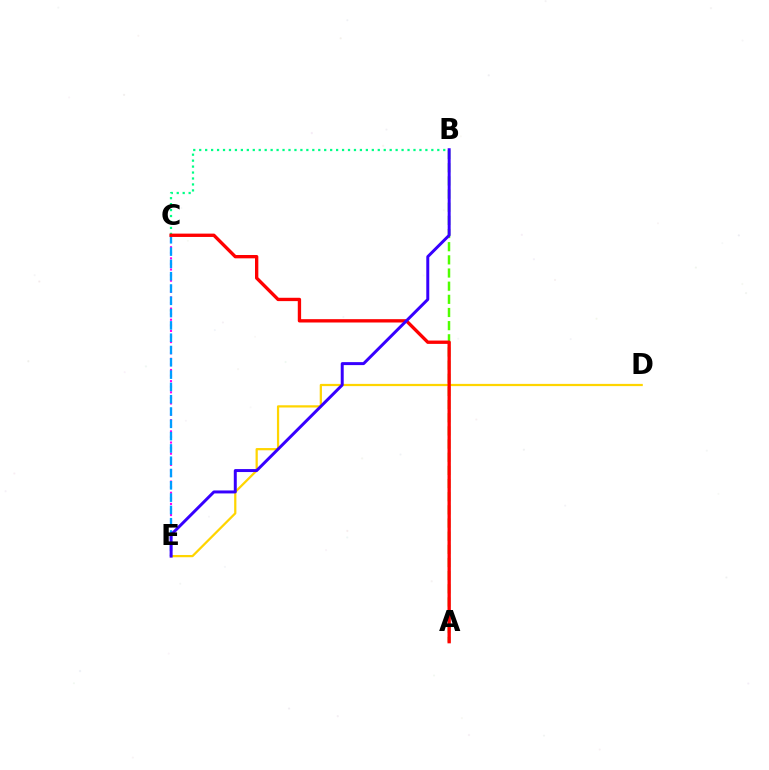{('C', 'E'): [{'color': '#ff00ed', 'line_style': 'dotted', 'thickness': 1.52}, {'color': '#009eff', 'line_style': 'dashed', 'thickness': 1.67}], ('B', 'C'): [{'color': '#00ff86', 'line_style': 'dotted', 'thickness': 1.62}], ('D', 'E'): [{'color': '#ffd500', 'line_style': 'solid', 'thickness': 1.61}], ('A', 'B'): [{'color': '#4fff00', 'line_style': 'dashed', 'thickness': 1.79}], ('A', 'C'): [{'color': '#ff0000', 'line_style': 'solid', 'thickness': 2.4}], ('B', 'E'): [{'color': '#3700ff', 'line_style': 'solid', 'thickness': 2.14}]}